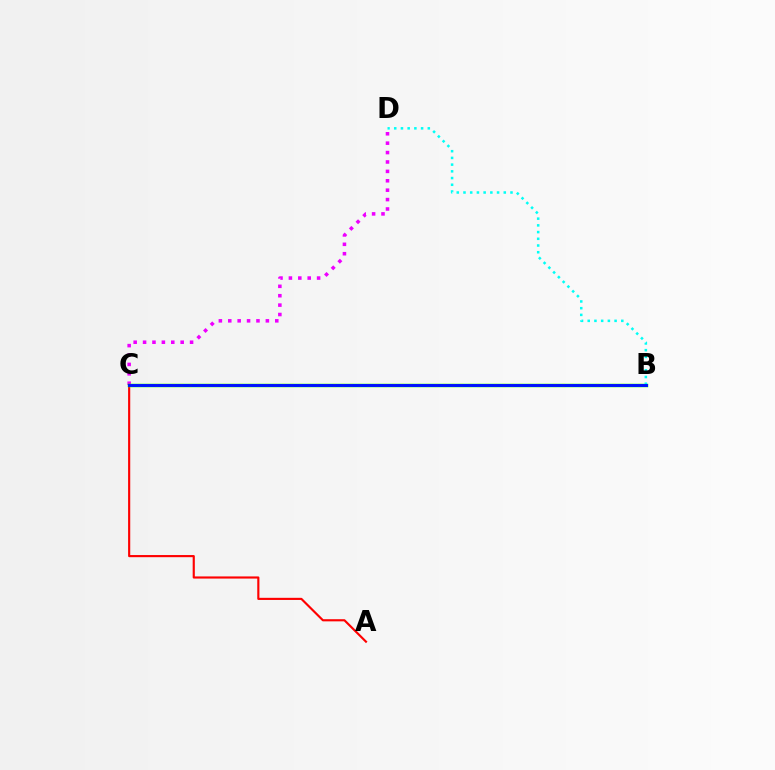{('C', 'D'): [{'color': '#ee00ff', 'line_style': 'dotted', 'thickness': 2.55}], ('A', 'C'): [{'color': '#ff0000', 'line_style': 'solid', 'thickness': 1.54}], ('B', 'C'): [{'color': '#08ff00', 'line_style': 'solid', 'thickness': 2.49}, {'color': '#fcf500', 'line_style': 'dotted', 'thickness': 2.3}, {'color': '#0010ff', 'line_style': 'solid', 'thickness': 2.12}], ('B', 'D'): [{'color': '#00fff6', 'line_style': 'dotted', 'thickness': 1.82}]}